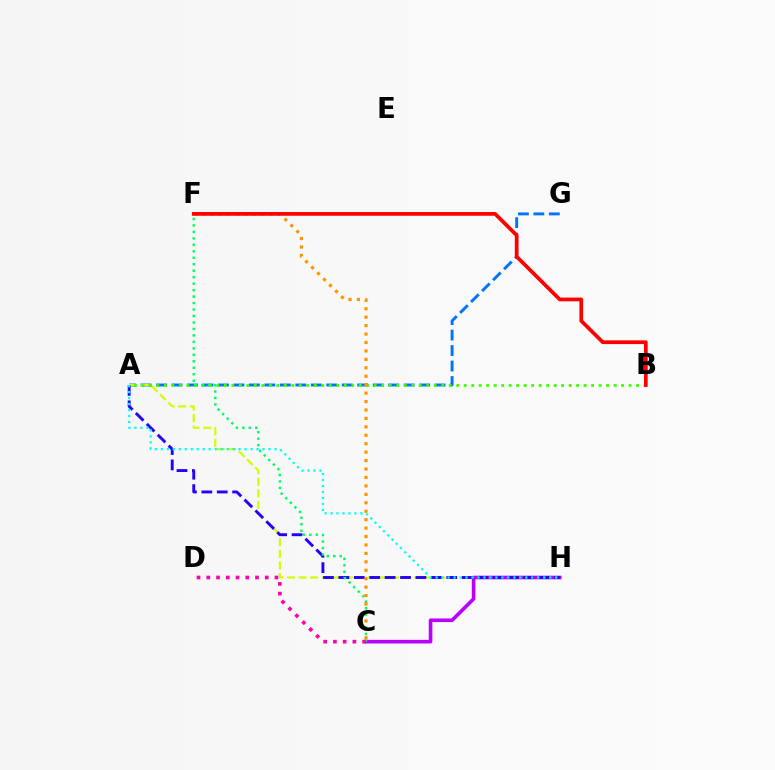{('A', 'G'): [{'color': '#0074ff', 'line_style': 'dashed', 'thickness': 2.1}], ('A', 'H'): [{'color': '#d1ff00', 'line_style': 'dashed', 'thickness': 1.57}, {'color': '#2500ff', 'line_style': 'dashed', 'thickness': 2.09}, {'color': '#00fff6', 'line_style': 'dotted', 'thickness': 1.62}], ('C', 'H'): [{'color': '#b900ff', 'line_style': 'solid', 'thickness': 2.6}], ('A', 'B'): [{'color': '#3dff00', 'line_style': 'dotted', 'thickness': 2.04}], ('C', 'F'): [{'color': '#00ff5c', 'line_style': 'dotted', 'thickness': 1.76}, {'color': '#ff9400', 'line_style': 'dotted', 'thickness': 2.29}], ('C', 'D'): [{'color': '#ff00ac', 'line_style': 'dotted', 'thickness': 2.65}], ('B', 'F'): [{'color': '#ff0000', 'line_style': 'solid', 'thickness': 2.68}]}